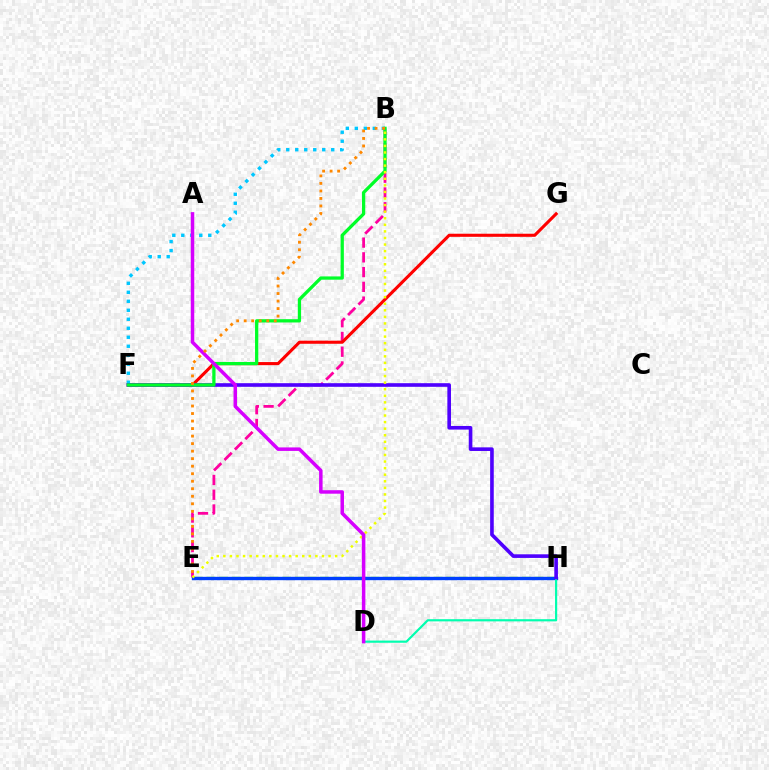{('E', 'H'): [{'color': '#66ff00', 'line_style': 'dashed', 'thickness': 1.71}, {'color': '#003fff', 'line_style': 'solid', 'thickness': 2.43}], ('B', 'E'): [{'color': '#ff00a0', 'line_style': 'dashed', 'thickness': 2.0}, {'color': '#eeff00', 'line_style': 'dotted', 'thickness': 1.79}, {'color': '#ff8800', 'line_style': 'dotted', 'thickness': 2.04}], ('F', 'G'): [{'color': '#ff0000', 'line_style': 'solid', 'thickness': 2.23}], ('B', 'F'): [{'color': '#00c7ff', 'line_style': 'dotted', 'thickness': 2.44}, {'color': '#00ff27', 'line_style': 'solid', 'thickness': 2.36}], ('D', 'H'): [{'color': '#00ffaf', 'line_style': 'solid', 'thickness': 1.57}], ('F', 'H'): [{'color': '#4f00ff', 'line_style': 'solid', 'thickness': 2.61}], ('A', 'D'): [{'color': '#d600ff', 'line_style': 'solid', 'thickness': 2.52}]}